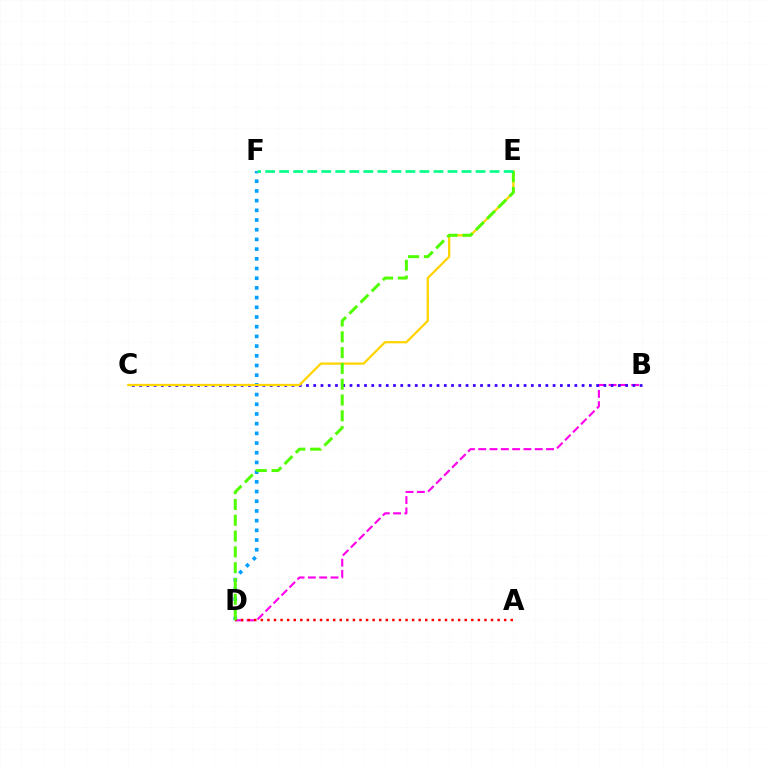{('B', 'D'): [{'color': '#ff00ed', 'line_style': 'dashed', 'thickness': 1.53}], ('D', 'F'): [{'color': '#009eff', 'line_style': 'dotted', 'thickness': 2.63}], ('A', 'D'): [{'color': '#ff0000', 'line_style': 'dotted', 'thickness': 1.79}], ('B', 'C'): [{'color': '#3700ff', 'line_style': 'dotted', 'thickness': 1.97}], ('C', 'E'): [{'color': '#ffd500', 'line_style': 'solid', 'thickness': 1.63}], ('D', 'E'): [{'color': '#4fff00', 'line_style': 'dashed', 'thickness': 2.15}], ('E', 'F'): [{'color': '#00ff86', 'line_style': 'dashed', 'thickness': 1.91}]}